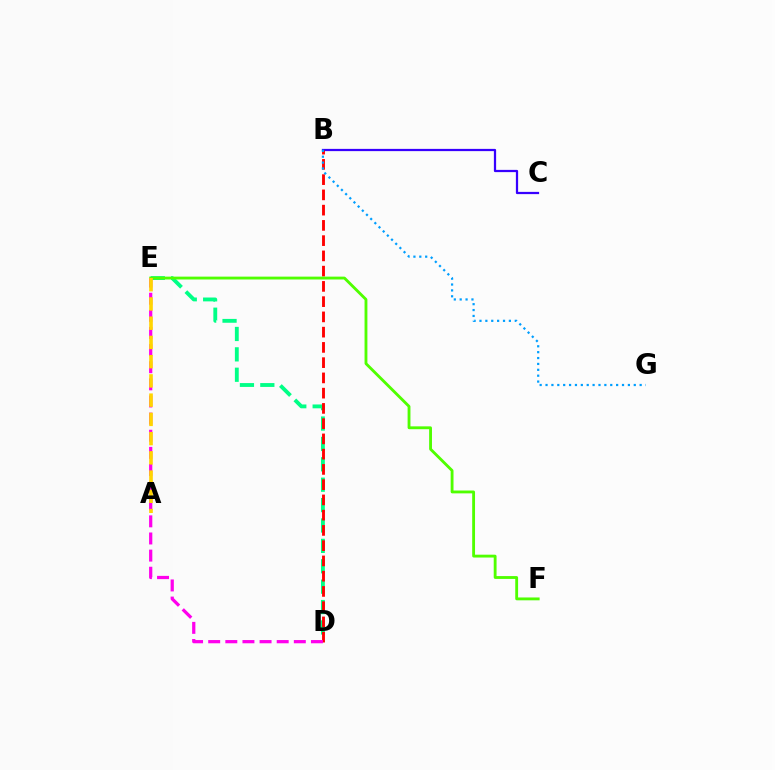{('B', 'C'): [{'color': '#3700ff', 'line_style': 'solid', 'thickness': 1.61}], ('D', 'E'): [{'color': '#00ff86', 'line_style': 'dashed', 'thickness': 2.77}, {'color': '#ff00ed', 'line_style': 'dashed', 'thickness': 2.33}], ('B', 'D'): [{'color': '#ff0000', 'line_style': 'dashed', 'thickness': 2.07}], ('E', 'F'): [{'color': '#4fff00', 'line_style': 'solid', 'thickness': 2.05}], ('B', 'G'): [{'color': '#009eff', 'line_style': 'dotted', 'thickness': 1.6}], ('A', 'E'): [{'color': '#ffd500', 'line_style': 'dashed', 'thickness': 2.61}]}